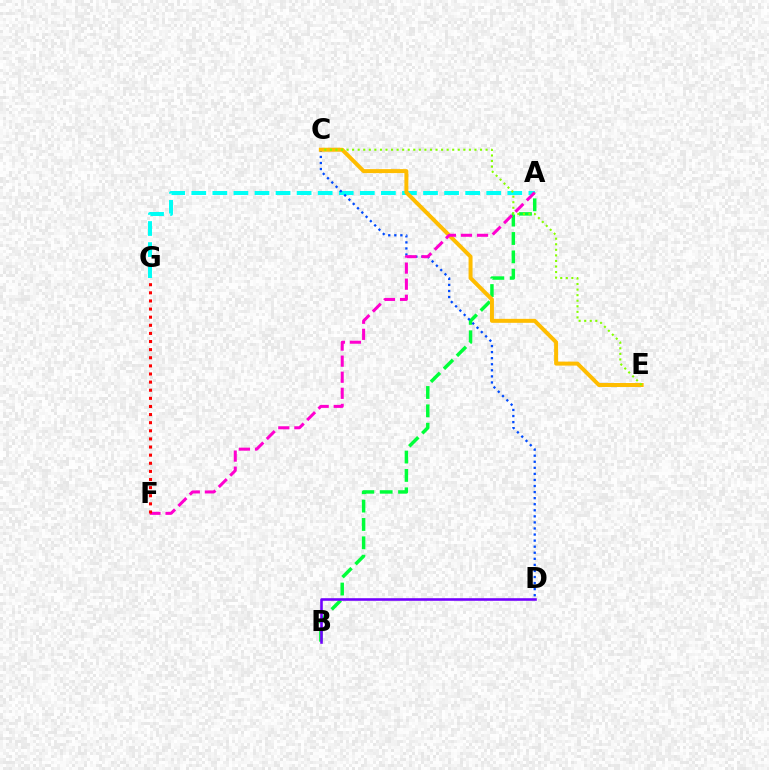{('A', 'G'): [{'color': '#00fff6', 'line_style': 'dashed', 'thickness': 2.86}], ('A', 'B'): [{'color': '#00ff39', 'line_style': 'dashed', 'thickness': 2.49}], ('C', 'D'): [{'color': '#004bff', 'line_style': 'dotted', 'thickness': 1.65}], ('C', 'E'): [{'color': '#ffbd00', 'line_style': 'solid', 'thickness': 2.86}, {'color': '#84ff00', 'line_style': 'dotted', 'thickness': 1.51}], ('A', 'F'): [{'color': '#ff00cf', 'line_style': 'dashed', 'thickness': 2.18}], ('F', 'G'): [{'color': '#ff0000', 'line_style': 'dotted', 'thickness': 2.21}], ('B', 'D'): [{'color': '#7200ff', 'line_style': 'solid', 'thickness': 1.86}]}